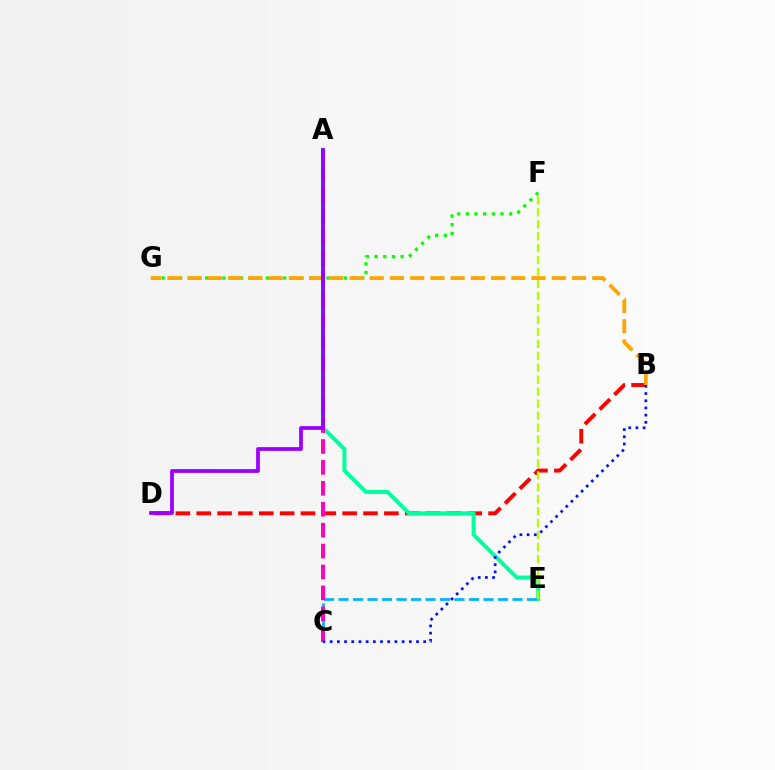{('F', 'G'): [{'color': '#08ff00', 'line_style': 'dotted', 'thickness': 2.36}], ('B', 'D'): [{'color': '#ff0000', 'line_style': 'dashed', 'thickness': 2.83}], ('A', 'E'): [{'color': '#00ff9d', 'line_style': 'solid', 'thickness': 2.85}], ('C', 'E'): [{'color': '#00b5ff', 'line_style': 'dashed', 'thickness': 1.97}], ('B', 'G'): [{'color': '#ffa500', 'line_style': 'dashed', 'thickness': 2.75}], ('A', 'C'): [{'color': '#ff00bd', 'line_style': 'dashed', 'thickness': 2.84}], ('E', 'F'): [{'color': '#b3ff00', 'line_style': 'dashed', 'thickness': 1.62}], ('A', 'D'): [{'color': '#9b00ff', 'line_style': 'solid', 'thickness': 2.71}], ('B', 'C'): [{'color': '#0010ff', 'line_style': 'dotted', 'thickness': 1.95}]}